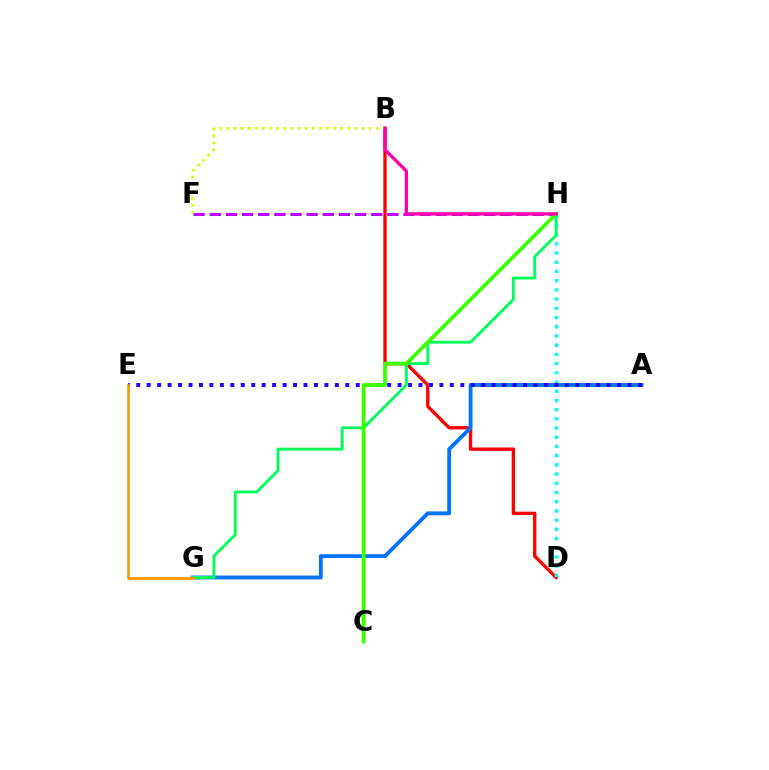{('B', 'D'): [{'color': '#ff0000', 'line_style': 'solid', 'thickness': 2.4}], ('D', 'H'): [{'color': '#00fff6', 'line_style': 'dotted', 'thickness': 2.5}], ('B', 'F'): [{'color': '#d1ff00', 'line_style': 'dotted', 'thickness': 1.94}], ('A', 'G'): [{'color': '#0074ff', 'line_style': 'solid', 'thickness': 2.76}], ('G', 'H'): [{'color': '#00ff5c', 'line_style': 'solid', 'thickness': 2.08}], ('A', 'E'): [{'color': '#2500ff', 'line_style': 'dotted', 'thickness': 2.84}], ('F', 'H'): [{'color': '#b900ff', 'line_style': 'dashed', 'thickness': 2.19}], ('E', 'G'): [{'color': '#ff9400', 'line_style': 'solid', 'thickness': 1.9}], ('C', 'H'): [{'color': '#3dff00', 'line_style': 'solid', 'thickness': 2.73}], ('B', 'H'): [{'color': '#ff00ac', 'line_style': 'solid', 'thickness': 2.38}]}